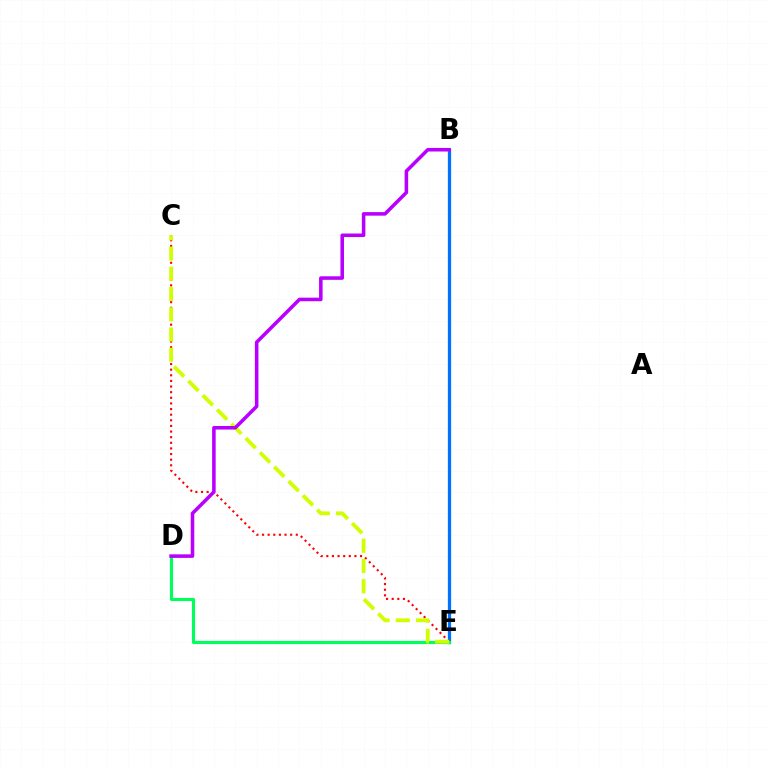{('B', 'E'): [{'color': '#0074ff', 'line_style': 'solid', 'thickness': 2.36}], ('C', 'E'): [{'color': '#ff0000', 'line_style': 'dotted', 'thickness': 1.53}, {'color': '#d1ff00', 'line_style': 'dashed', 'thickness': 2.75}], ('D', 'E'): [{'color': '#00ff5c', 'line_style': 'solid', 'thickness': 2.26}], ('B', 'D'): [{'color': '#b900ff', 'line_style': 'solid', 'thickness': 2.56}]}